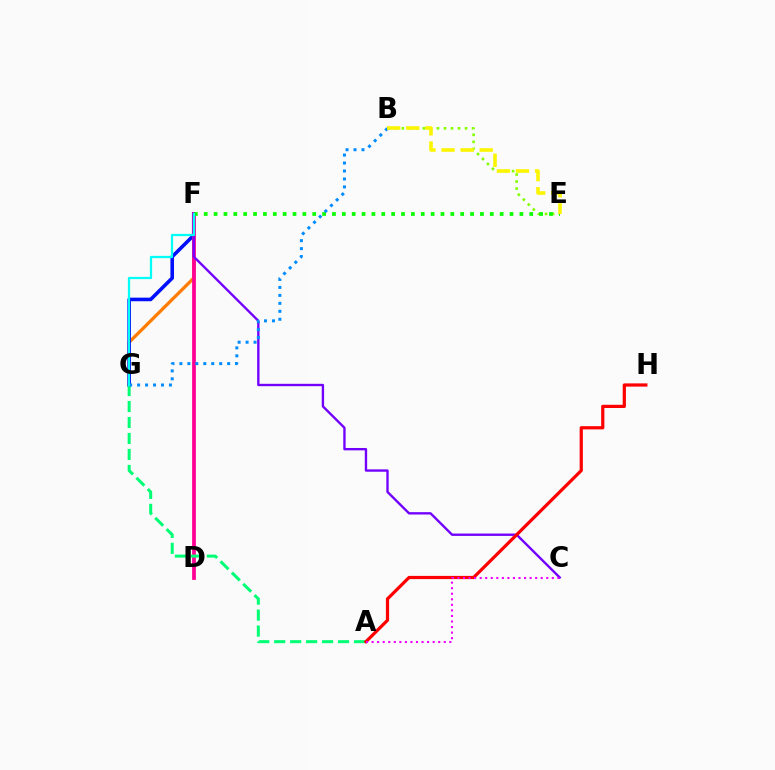{('B', 'E'): [{'color': '#84ff00', 'line_style': 'dotted', 'thickness': 1.91}, {'color': '#fcf500', 'line_style': 'dashed', 'thickness': 2.59}], ('F', 'G'): [{'color': '#ff7c00', 'line_style': 'solid', 'thickness': 2.33}, {'color': '#0010ff', 'line_style': 'solid', 'thickness': 2.59}, {'color': '#00fff6', 'line_style': 'solid', 'thickness': 1.62}], ('D', 'F'): [{'color': '#ff0094', 'line_style': 'solid', 'thickness': 2.72}], ('A', 'G'): [{'color': '#00ff74', 'line_style': 'dashed', 'thickness': 2.17}], ('C', 'F'): [{'color': '#7200ff', 'line_style': 'solid', 'thickness': 1.7}], ('E', 'F'): [{'color': '#08ff00', 'line_style': 'dotted', 'thickness': 2.68}], ('B', 'G'): [{'color': '#008cff', 'line_style': 'dotted', 'thickness': 2.16}], ('A', 'H'): [{'color': '#ff0000', 'line_style': 'solid', 'thickness': 2.31}], ('A', 'C'): [{'color': '#ee00ff', 'line_style': 'dotted', 'thickness': 1.51}]}